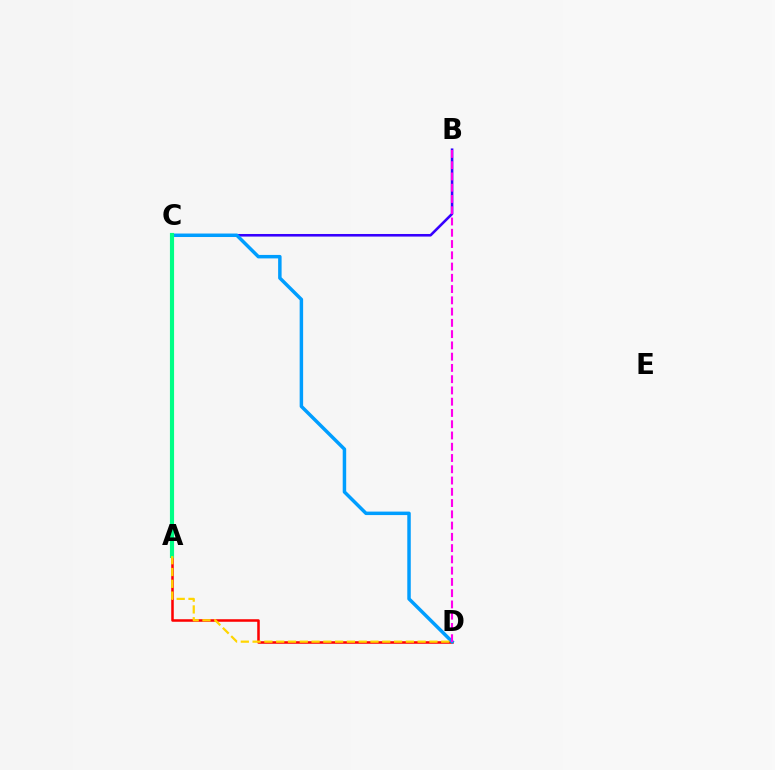{('B', 'C'): [{'color': '#3700ff', 'line_style': 'solid', 'thickness': 1.86}], ('A', 'D'): [{'color': '#ff0000', 'line_style': 'solid', 'thickness': 1.82}, {'color': '#ffd500', 'line_style': 'dashed', 'thickness': 1.6}], ('A', 'C'): [{'color': '#4fff00', 'line_style': 'dotted', 'thickness': 2.03}, {'color': '#00ff86', 'line_style': 'solid', 'thickness': 2.98}], ('C', 'D'): [{'color': '#009eff', 'line_style': 'solid', 'thickness': 2.5}], ('B', 'D'): [{'color': '#ff00ed', 'line_style': 'dashed', 'thickness': 1.53}]}